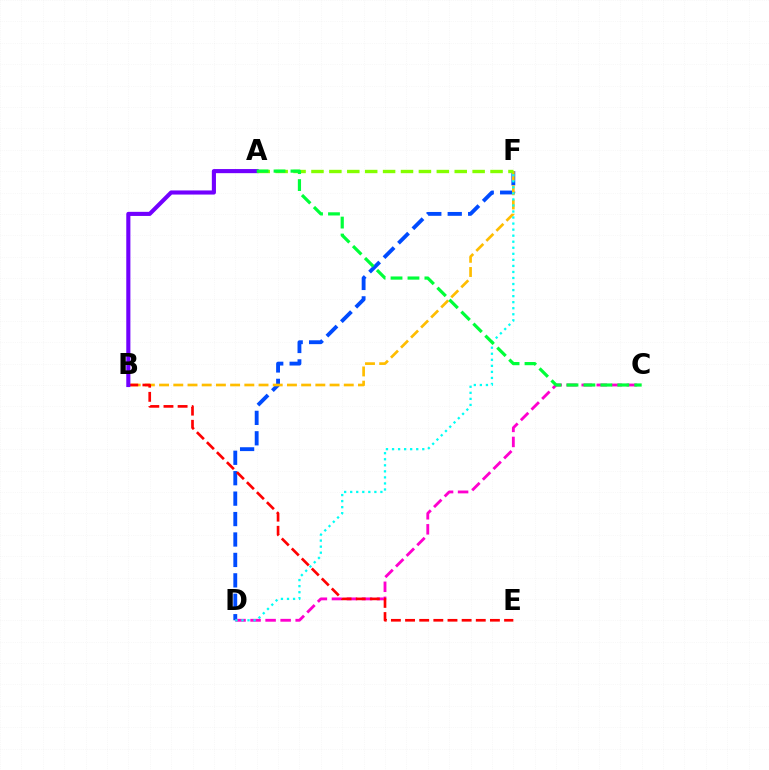{('D', 'F'): [{'color': '#004bff', 'line_style': 'dashed', 'thickness': 2.78}, {'color': '#00fff6', 'line_style': 'dotted', 'thickness': 1.64}], ('C', 'D'): [{'color': '#ff00cf', 'line_style': 'dashed', 'thickness': 2.04}], ('B', 'F'): [{'color': '#ffbd00', 'line_style': 'dashed', 'thickness': 1.93}], ('B', 'E'): [{'color': '#ff0000', 'line_style': 'dashed', 'thickness': 1.92}], ('A', 'B'): [{'color': '#7200ff', 'line_style': 'solid', 'thickness': 2.96}], ('A', 'F'): [{'color': '#84ff00', 'line_style': 'dashed', 'thickness': 2.43}], ('A', 'C'): [{'color': '#00ff39', 'line_style': 'dashed', 'thickness': 2.3}]}